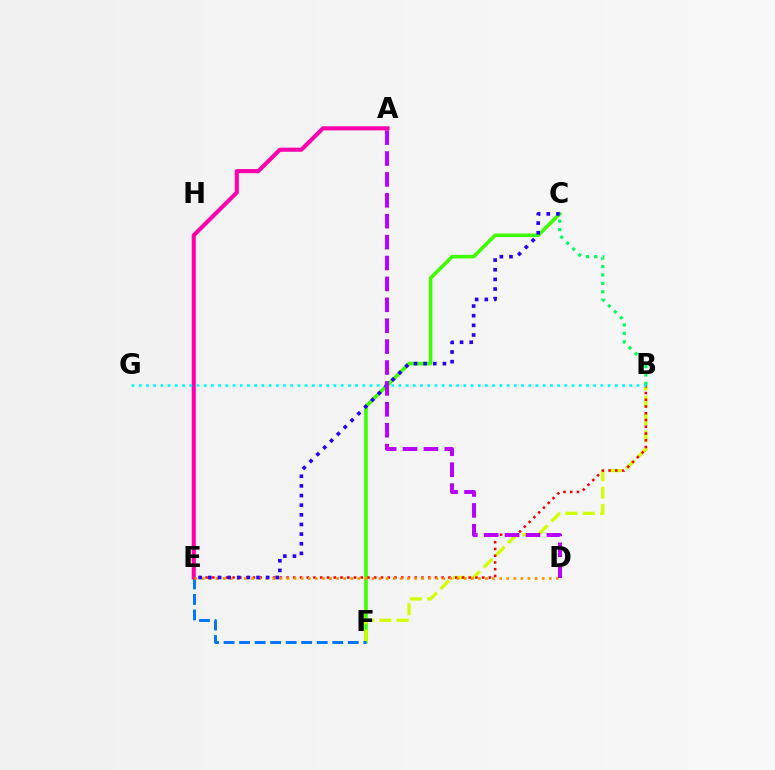{('C', 'F'): [{'color': '#3dff00', 'line_style': 'solid', 'thickness': 2.59}], ('B', 'F'): [{'color': '#d1ff00', 'line_style': 'dashed', 'thickness': 2.36}], ('B', 'E'): [{'color': '#ff0000', 'line_style': 'dotted', 'thickness': 1.83}], ('E', 'F'): [{'color': '#0074ff', 'line_style': 'dashed', 'thickness': 2.11}], ('B', 'C'): [{'color': '#00ff5c', 'line_style': 'dotted', 'thickness': 2.29}], ('A', 'E'): [{'color': '#ff00ac', 'line_style': 'solid', 'thickness': 2.95}], ('D', 'E'): [{'color': '#ff9400', 'line_style': 'dotted', 'thickness': 1.93}], ('B', 'G'): [{'color': '#00fff6', 'line_style': 'dotted', 'thickness': 1.96}], ('C', 'E'): [{'color': '#2500ff', 'line_style': 'dotted', 'thickness': 2.62}], ('A', 'D'): [{'color': '#b900ff', 'line_style': 'dashed', 'thickness': 2.84}]}